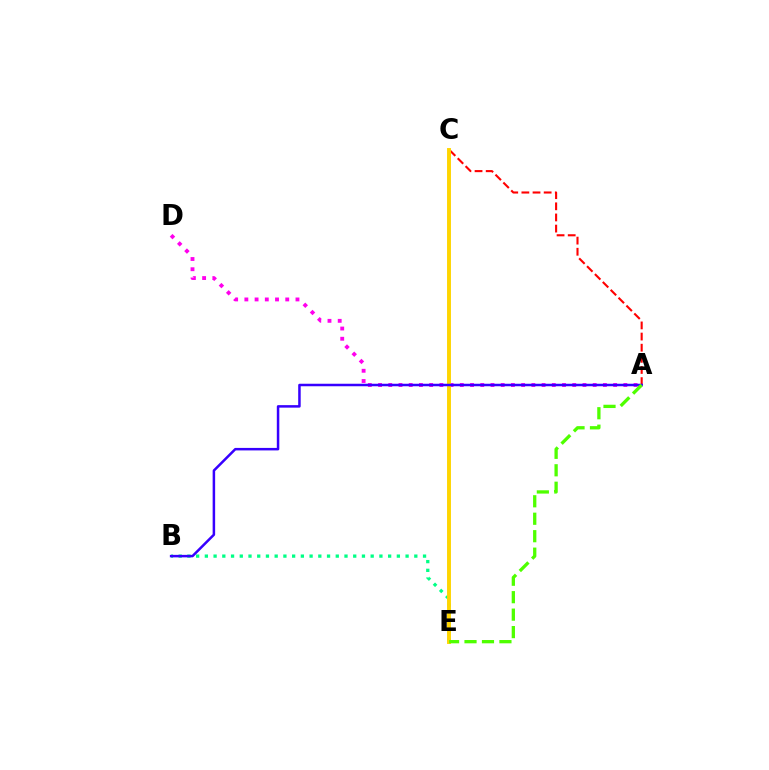{('C', 'E'): [{'color': '#009eff', 'line_style': 'dashed', 'thickness': 1.67}, {'color': '#ffd500', 'line_style': 'solid', 'thickness': 2.81}], ('A', 'D'): [{'color': '#ff00ed', 'line_style': 'dotted', 'thickness': 2.78}], ('A', 'C'): [{'color': '#ff0000', 'line_style': 'dashed', 'thickness': 1.51}], ('B', 'E'): [{'color': '#00ff86', 'line_style': 'dotted', 'thickness': 2.37}], ('A', 'B'): [{'color': '#3700ff', 'line_style': 'solid', 'thickness': 1.8}], ('A', 'E'): [{'color': '#4fff00', 'line_style': 'dashed', 'thickness': 2.37}]}